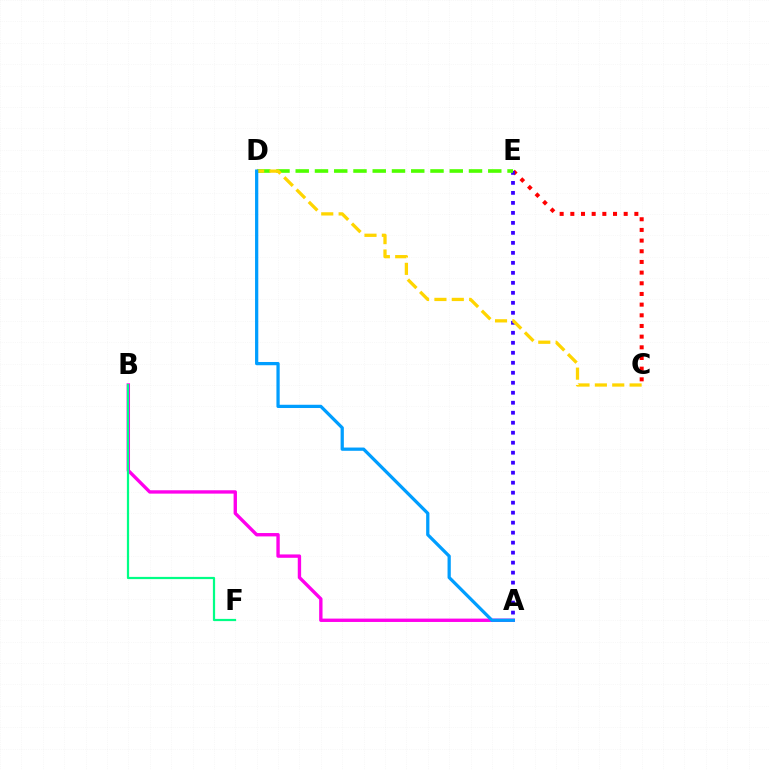{('C', 'E'): [{'color': '#ff0000', 'line_style': 'dotted', 'thickness': 2.9}], ('A', 'E'): [{'color': '#3700ff', 'line_style': 'dotted', 'thickness': 2.72}], ('D', 'E'): [{'color': '#4fff00', 'line_style': 'dashed', 'thickness': 2.62}], ('A', 'B'): [{'color': '#ff00ed', 'line_style': 'solid', 'thickness': 2.43}], ('C', 'D'): [{'color': '#ffd500', 'line_style': 'dashed', 'thickness': 2.36}], ('A', 'D'): [{'color': '#009eff', 'line_style': 'solid', 'thickness': 2.34}], ('B', 'F'): [{'color': '#00ff86', 'line_style': 'solid', 'thickness': 1.6}]}